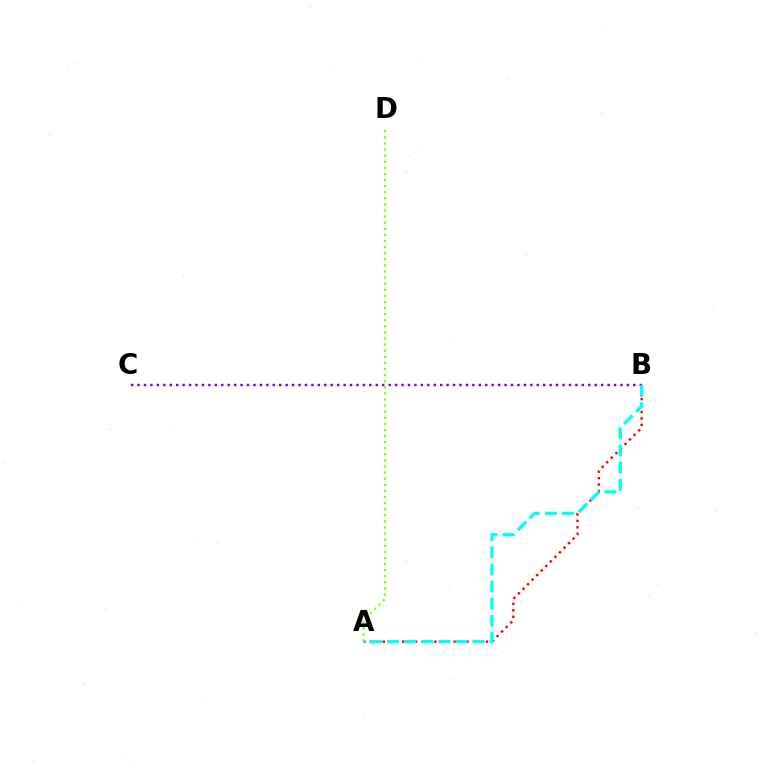{('A', 'B'): [{'color': '#ff0000', 'line_style': 'dotted', 'thickness': 1.75}, {'color': '#00fff6', 'line_style': 'dashed', 'thickness': 2.32}], ('B', 'C'): [{'color': '#7200ff', 'line_style': 'dotted', 'thickness': 1.75}], ('A', 'D'): [{'color': '#84ff00', 'line_style': 'dotted', 'thickness': 1.66}]}